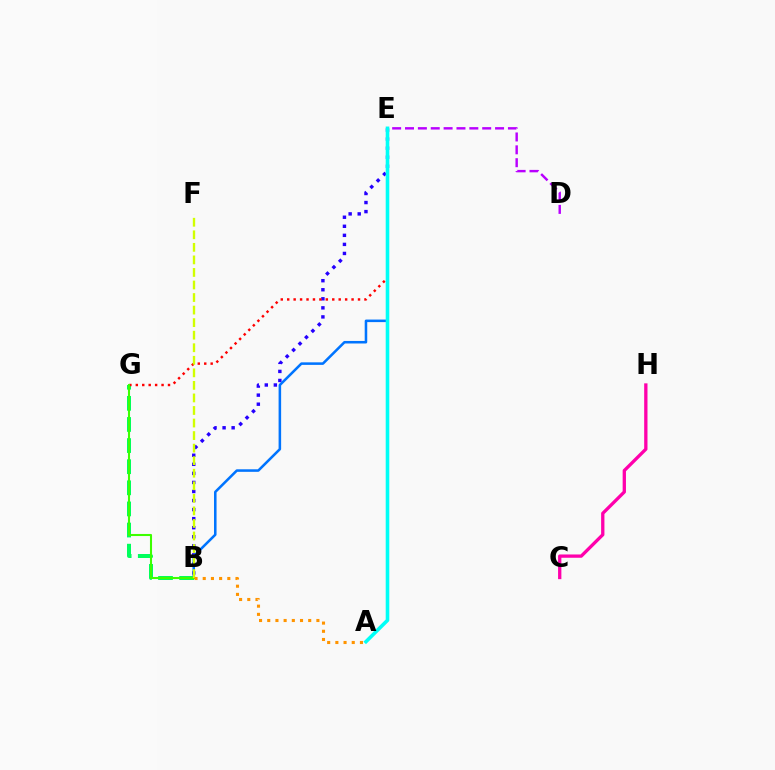{('B', 'E'): [{'color': '#2500ff', 'line_style': 'dotted', 'thickness': 2.46}, {'color': '#0074ff', 'line_style': 'solid', 'thickness': 1.83}], ('B', 'G'): [{'color': '#00ff5c', 'line_style': 'dashed', 'thickness': 2.87}, {'color': '#3dff00', 'line_style': 'solid', 'thickness': 1.5}], ('D', 'E'): [{'color': '#b900ff', 'line_style': 'dashed', 'thickness': 1.75}], ('C', 'H'): [{'color': '#ff00ac', 'line_style': 'solid', 'thickness': 2.38}], ('E', 'G'): [{'color': '#ff0000', 'line_style': 'dotted', 'thickness': 1.75}], ('B', 'F'): [{'color': '#d1ff00', 'line_style': 'dashed', 'thickness': 1.7}], ('A', 'B'): [{'color': '#ff9400', 'line_style': 'dotted', 'thickness': 2.23}], ('A', 'E'): [{'color': '#00fff6', 'line_style': 'solid', 'thickness': 2.58}]}